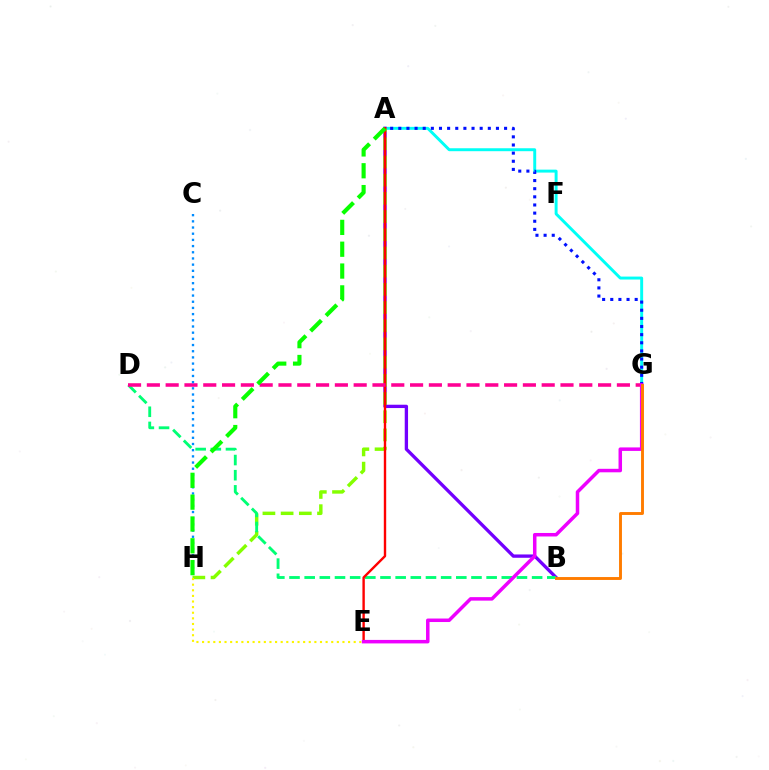{('A', 'G'): [{'color': '#00fff6', 'line_style': 'solid', 'thickness': 2.12}, {'color': '#0010ff', 'line_style': 'dotted', 'thickness': 2.21}], ('A', 'B'): [{'color': '#7200ff', 'line_style': 'solid', 'thickness': 2.39}], ('A', 'H'): [{'color': '#84ff00', 'line_style': 'dashed', 'thickness': 2.47}, {'color': '#08ff00', 'line_style': 'dashed', 'thickness': 2.97}], ('E', 'H'): [{'color': '#fcf500', 'line_style': 'dotted', 'thickness': 1.53}], ('B', 'D'): [{'color': '#00ff74', 'line_style': 'dashed', 'thickness': 2.06}], ('A', 'E'): [{'color': '#ff0000', 'line_style': 'solid', 'thickness': 1.72}], ('D', 'G'): [{'color': '#ff0094', 'line_style': 'dashed', 'thickness': 2.55}], ('E', 'G'): [{'color': '#ee00ff', 'line_style': 'solid', 'thickness': 2.52}], ('B', 'G'): [{'color': '#ff7c00', 'line_style': 'solid', 'thickness': 2.09}], ('C', 'H'): [{'color': '#008cff', 'line_style': 'dotted', 'thickness': 1.68}]}